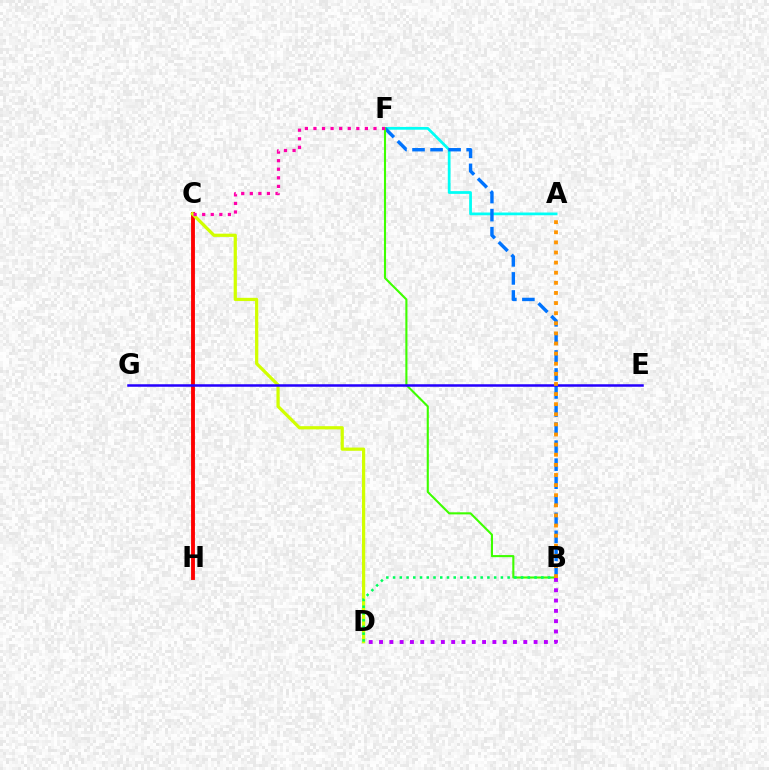{('C', 'H'): [{'color': '#ff0000', 'line_style': 'solid', 'thickness': 2.78}], ('A', 'F'): [{'color': '#00fff6', 'line_style': 'solid', 'thickness': 1.98}], ('B', 'F'): [{'color': '#0074ff', 'line_style': 'dashed', 'thickness': 2.45}, {'color': '#3dff00', 'line_style': 'solid', 'thickness': 1.51}], ('C', 'D'): [{'color': '#d1ff00', 'line_style': 'solid', 'thickness': 2.32}], ('C', 'F'): [{'color': '#ff00ac', 'line_style': 'dotted', 'thickness': 2.33}], ('B', 'D'): [{'color': '#00ff5c', 'line_style': 'dotted', 'thickness': 1.83}, {'color': '#b900ff', 'line_style': 'dotted', 'thickness': 2.8}], ('E', 'G'): [{'color': '#2500ff', 'line_style': 'solid', 'thickness': 1.81}], ('A', 'B'): [{'color': '#ff9400', 'line_style': 'dotted', 'thickness': 2.75}]}